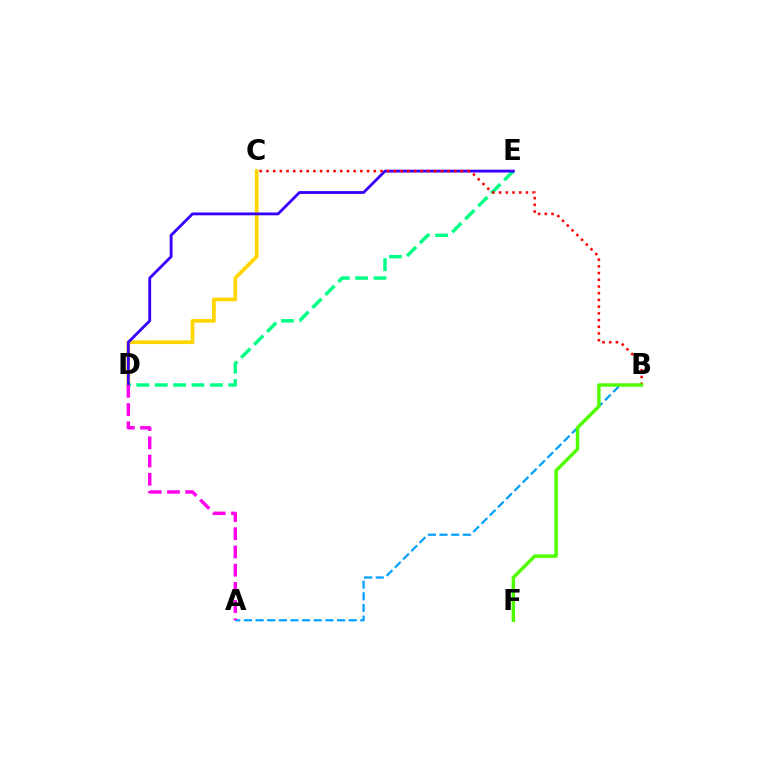{('C', 'D'): [{'color': '#ffd500', 'line_style': 'solid', 'thickness': 2.66}], ('A', 'B'): [{'color': '#009eff', 'line_style': 'dashed', 'thickness': 1.58}], ('D', 'E'): [{'color': '#00ff86', 'line_style': 'dashed', 'thickness': 2.5}, {'color': '#3700ff', 'line_style': 'solid', 'thickness': 2.03}], ('B', 'C'): [{'color': '#ff0000', 'line_style': 'dotted', 'thickness': 1.82}], ('A', 'D'): [{'color': '#ff00ed', 'line_style': 'dashed', 'thickness': 2.47}], ('B', 'F'): [{'color': '#4fff00', 'line_style': 'solid', 'thickness': 2.46}]}